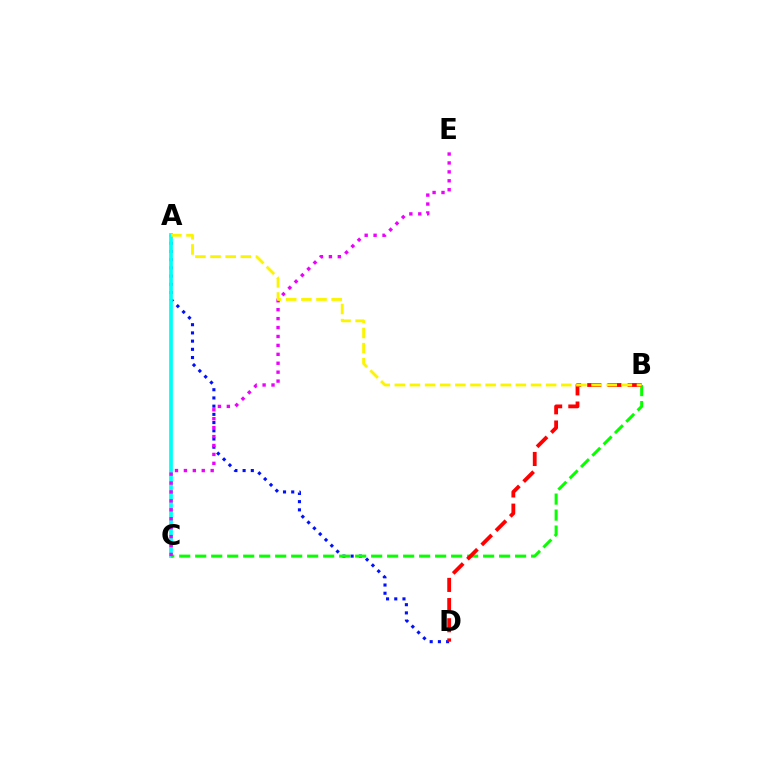{('A', 'D'): [{'color': '#0010ff', 'line_style': 'dotted', 'thickness': 2.23}], ('A', 'C'): [{'color': '#00fff6', 'line_style': 'solid', 'thickness': 2.68}], ('B', 'C'): [{'color': '#08ff00', 'line_style': 'dashed', 'thickness': 2.17}], ('C', 'E'): [{'color': '#ee00ff', 'line_style': 'dotted', 'thickness': 2.42}], ('B', 'D'): [{'color': '#ff0000', 'line_style': 'dashed', 'thickness': 2.74}], ('A', 'B'): [{'color': '#fcf500', 'line_style': 'dashed', 'thickness': 2.06}]}